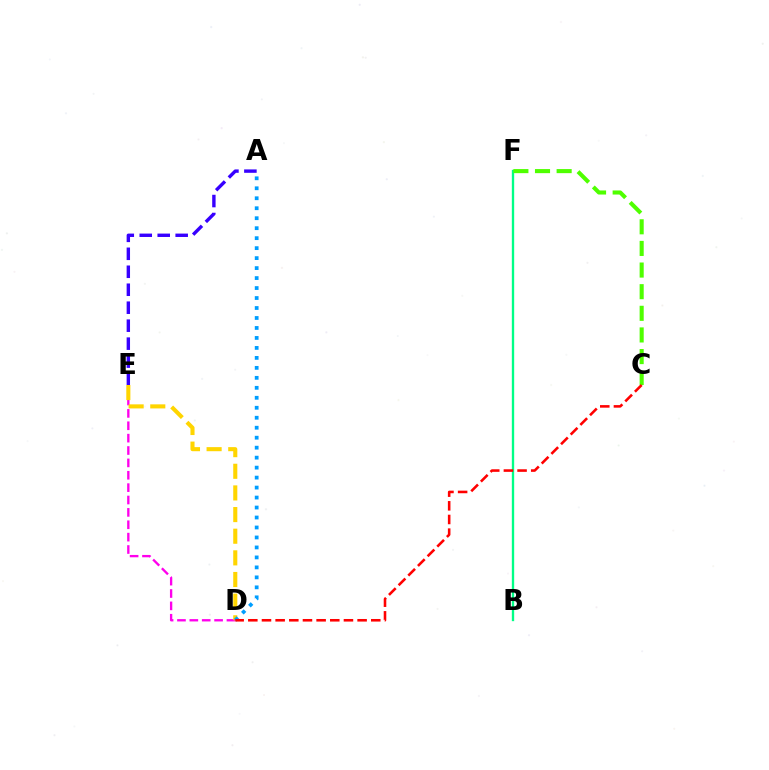{('D', 'E'): [{'color': '#ff00ed', 'line_style': 'dashed', 'thickness': 1.68}, {'color': '#ffd500', 'line_style': 'dashed', 'thickness': 2.94}], ('B', 'F'): [{'color': '#00ff86', 'line_style': 'solid', 'thickness': 1.69}], ('A', 'E'): [{'color': '#3700ff', 'line_style': 'dashed', 'thickness': 2.44}], ('A', 'D'): [{'color': '#009eff', 'line_style': 'dotted', 'thickness': 2.71}], ('C', 'F'): [{'color': '#4fff00', 'line_style': 'dashed', 'thickness': 2.94}], ('C', 'D'): [{'color': '#ff0000', 'line_style': 'dashed', 'thickness': 1.86}]}